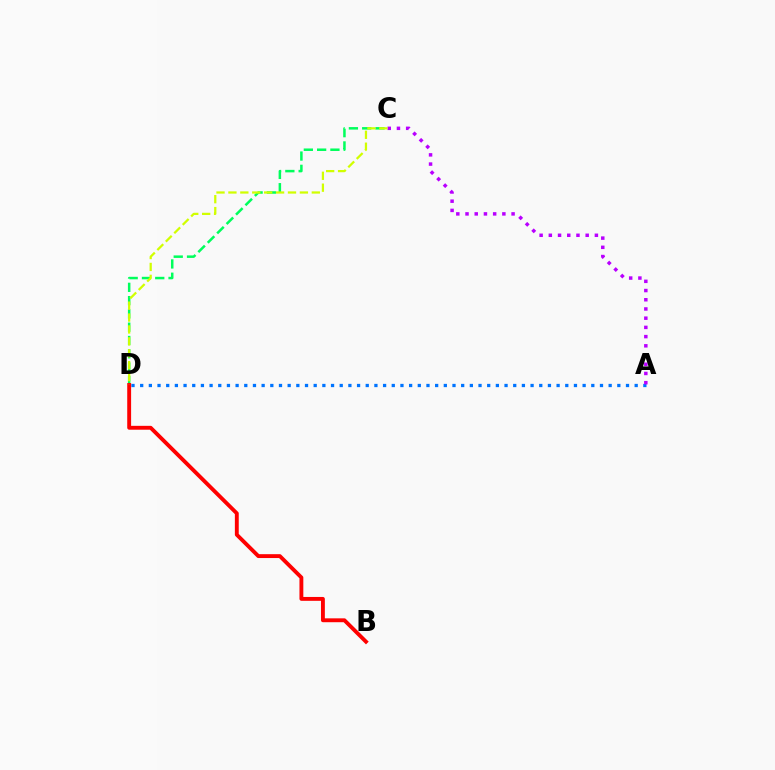{('A', 'D'): [{'color': '#0074ff', 'line_style': 'dotted', 'thickness': 2.36}], ('C', 'D'): [{'color': '#00ff5c', 'line_style': 'dashed', 'thickness': 1.81}, {'color': '#d1ff00', 'line_style': 'dashed', 'thickness': 1.62}], ('B', 'D'): [{'color': '#ff0000', 'line_style': 'solid', 'thickness': 2.79}], ('A', 'C'): [{'color': '#b900ff', 'line_style': 'dotted', 'thickness': 2.5}]}